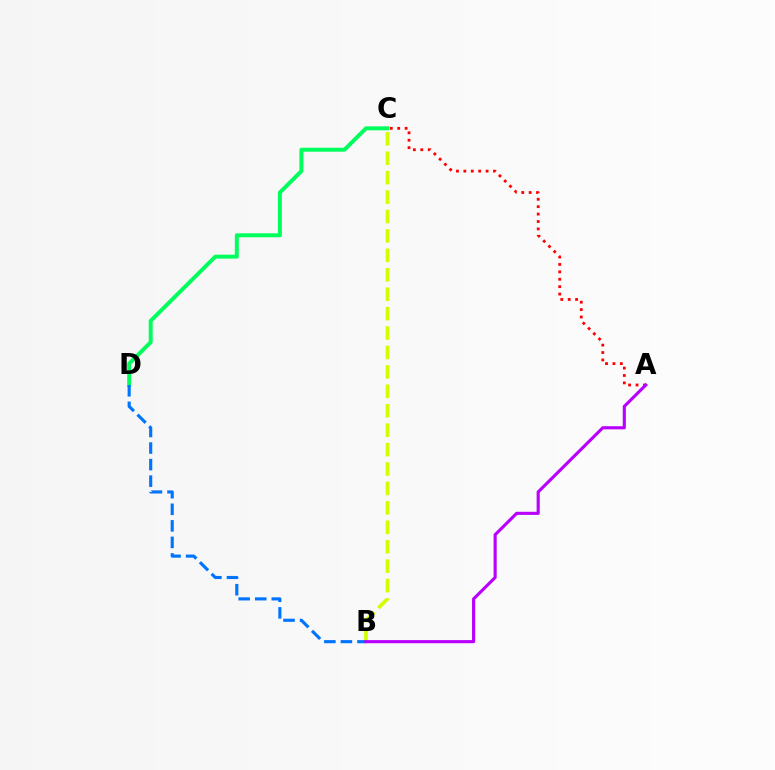{('C', 'D'): [{'color': '#00ff5c', 'line_style': 'solid', 'thickness': 2.85}], ('A', 'C'): [{'color': '#ff0000', 'line_style': 'dotted', 'thickness': 2.01}], ('B', 'C'): [{'color': '#d1ff00', 'line_style': 'dashed', 'thickness': 2.64}], ('B', 'D'): [{'color': '#0074ff', 'line_style': 'dashed', 'thickness': 2.25}], ('A', 'B'): [{'color': '#b900ff', 'line_style': 'solid', 'thickness': 2.25}]}